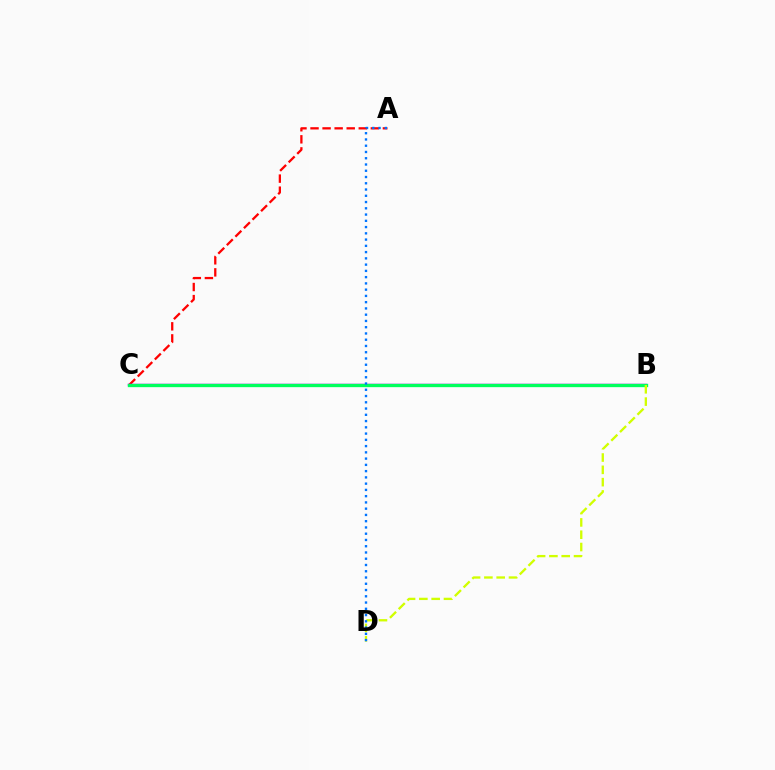{('A', 'C'): [{'color': '#ff0000', 'line_style': 'dashed', 'thickness': 1.64}], ('B', 'C'): [{'color': '#b900ff', 'line_style': 'solid', 'thickness': 1.76}, {'color': '#00ff5c', 'line_style': 'solid', 'thickness': 2.38}], ('B', 'D'): [{'color': '#d1ff00', 'line_style': 'dashed', 'thickness': 1.67}], ('A', 'D'): [{'color': '#0074ff', 'line_style': 'dotted', 'thickness': 1.7}]}